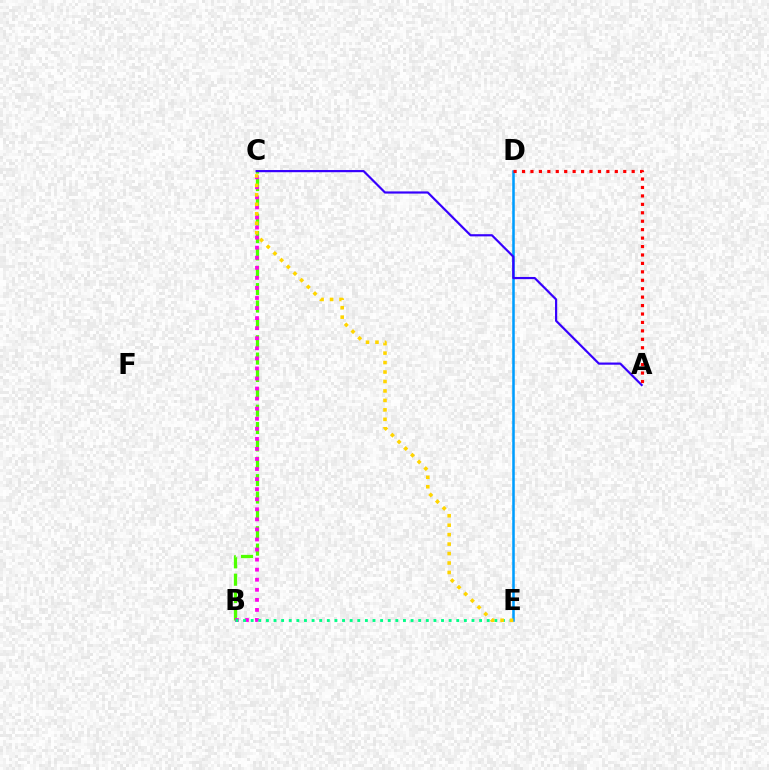{('B', 'C'): [{'color': '#4fff00', 'line_style': 'dashed', 'thickness': 2.36}, {'color': '#ff00ed', 'line_style': 'dotted', 'thickness': 2.73}], ('D', 'E'): [{'color': '#009eff', 'line_style': 'solid', 'thickness': 1.84}], ('B', 'E'): [{'color': '#00ff86', 'line_style': 'dotted', 'thickness': 2.07}], ('A', 'C'): [{'color': '#3700ff', 'line_style': 'solid', 'thickness': 1.57}], ('A', 'D'): [{'color': '#ff0000', 'line_style': 'dotted', 'thickness': 2.29}], ('C', 'E'): [{'color': '#ffd500', 'line_style': 'dotted', 'thickness': 2.57}]}